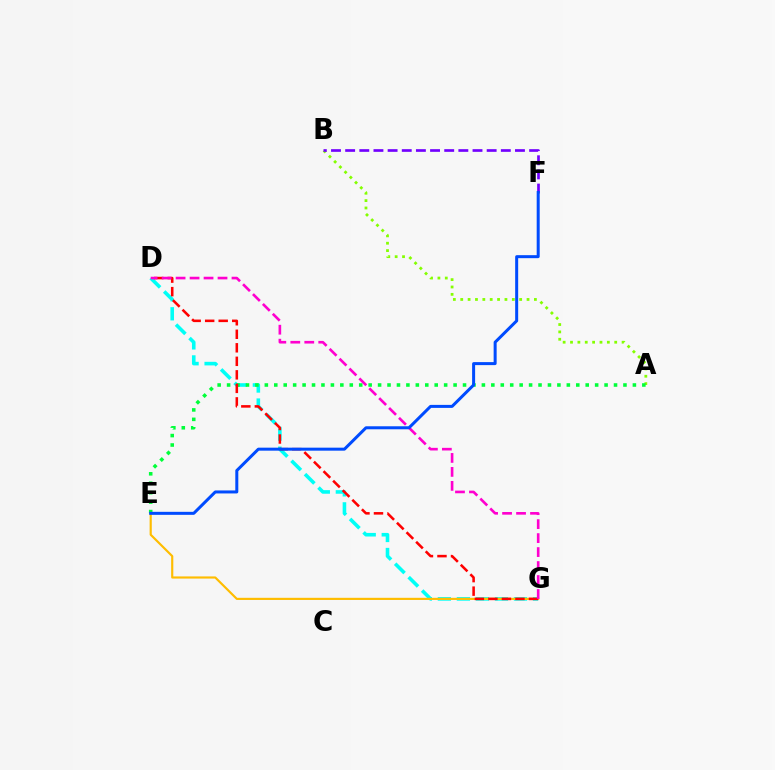{('A', 'B'): [{'color': '#84ff00', 'line_style': 'dotted', 'thickness': 2.0}], ('D', 'G'): [{'color': '#00fff6', 'line_style': 'dashed', 'thickness': 2.58}, {'color': '#ff0000', 'line_style': 'dashed', 'thickness': 1.84}, {'color': '#ff00cf', 'line_style': 'dashed', 'thickness': 1.9}], ('E', 'G'): [{'color': '#ffbd00', 'line_style': 'solid', 'thickness': 1.55}], ('A', 'E'): [{'color': '#00ff39', 'line_style': 'dotted', 'thickness': 2.56}], ('B', 'F'): [{'color': '#7200ff', 'line_style': 'dashed', 'thickness': 1.92}], ('E', 'F'): [{'color': '#004bff', 'line_style': 'solid', 'thickness': 2.17}]}